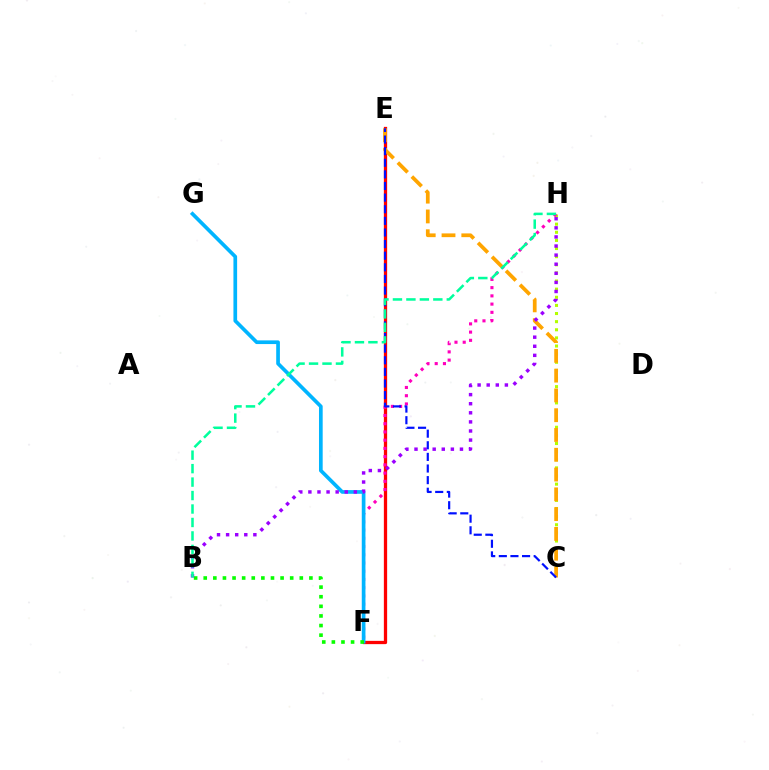{('E', 'F'): [{'color': '#ff0000', 'line_style': 'solid', 'thickness': 2.36}], ('C', 'H'): [{'color': '#b3ff00', 'line_style': 'dotted', 'thickness': 2.21}], ('F', 'H'): [{'color': '#ff00bd', 'line_style': 'dotted', 'thickness': 2.24}], ('F', 'G'): [{'color': '#00b5ff', 'line_style': 'solid', 'thickness': 2.66}], ('B', 'F'): [{'color': '#08ff00', 'line_style': 'dotted', 'thickness': 2.61}], ('C', 'E'): [{'color': '#ffa500', 'line_style': 'dashed', 'thickness': 2.69}, {'color': '#0010ff', 'line_style': 'dashed', 'thickness': 1.58}], ('B', 'H'): [{'color': '#9b00ff', 'line_style': 'dotted', 'thickness': 2.47}, {'color': '#00ff9d', 'line_style': 'dashed', 'thickness': 1.83}]}